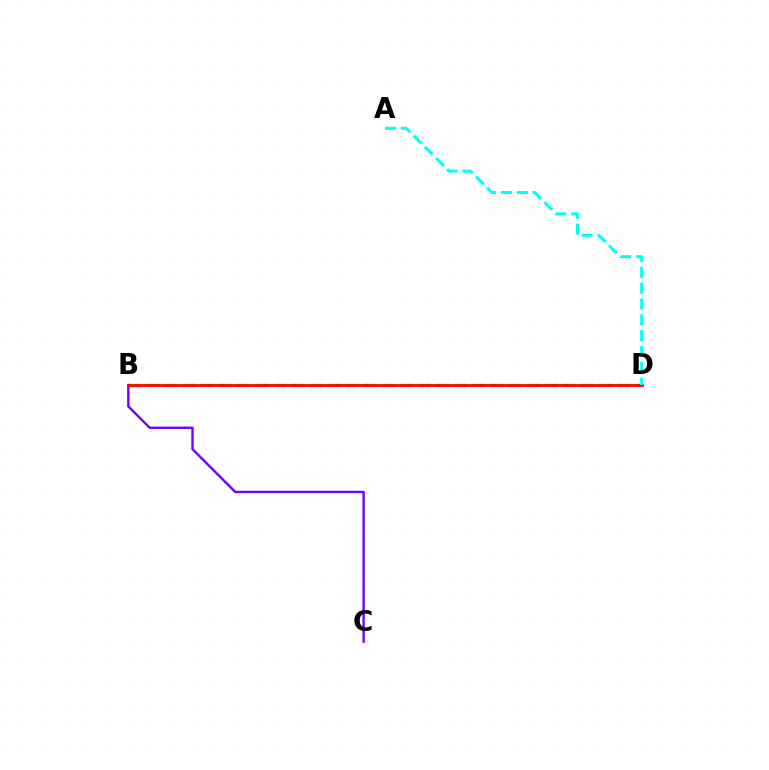{('B', 'D'): [{'color': '#84ff00', 'line_style': 'dashed', 'thickness': 2.46}, {'color': '#ff0000', 'line_style': 'solid', 'thickness': 1.98}], ('B', 'C'): [{'color': '#7200ff', 'line_style': 'solid', 'thickness': 1.72}], ('A', 'D'): [{'color': '#00fff6', 'line_style': 'dashed', 'thickness': 2.15}]}